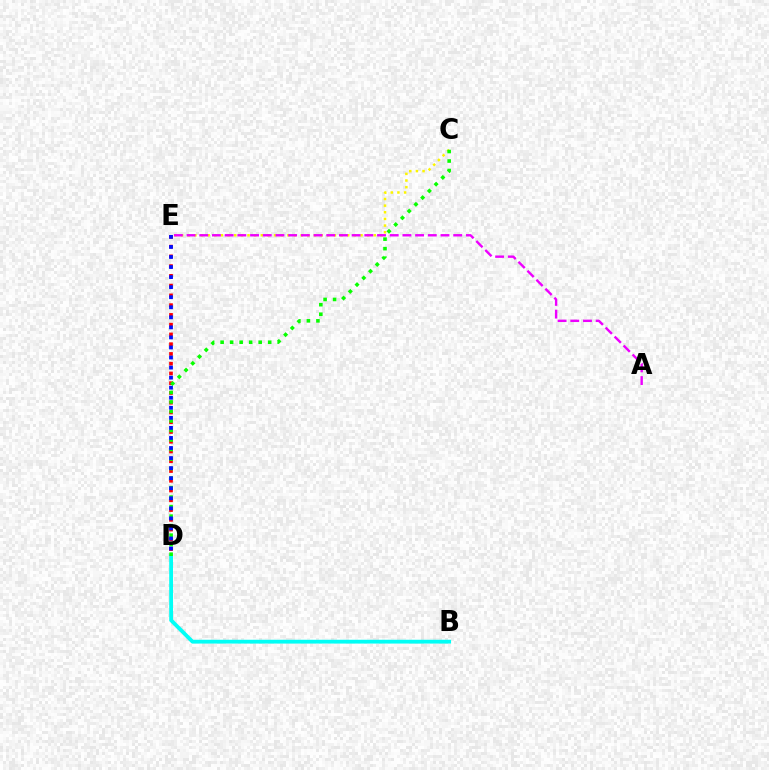{('B', 'D'): [{'color': '#00fff6', 'line_style': 'solid', 'thickness': 2.74}], ('D', 'E'): [{'color': '#ff0000', 'line_style': 'dotted', 'thickness': 2.65}, {'color': '#0010ff', 'line_style': 'dotted', 'thickness': 2.73}], ('C', 'E'): [{'color': '#fcf500', 'line_style': 'dotted', 'thickness': 1.81}], ('A', 'E'): [{'color': '#ee00ff', 'line_style': 'dashed', 'thickness': 1.72}], ('C', 'D'): [{'color': '#08ff00', 'line_style': 'dotted', 'thickness': 2.59}]}